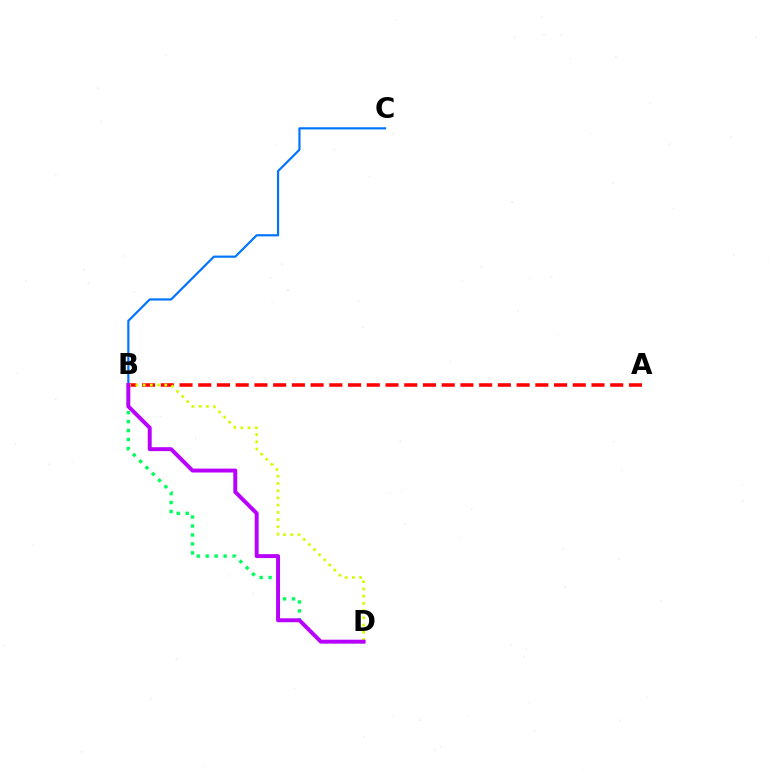{('B', 'D'): [{'color': '#00ff5c', 'line_style': 'dotted', 'thickness': 2.44}, {'color': '#d1ff00', 'line_style': 'dotted', 'thickness': 1.96}, {'color': '#b900ff', 'line_style': 'solid', 'thickness': 2.84}], ('B', 'C'): [{'color': '#0074ff', 'line_style': 'solid', 'thickness': 1.57}], ('A', 'B'): [{'color': '#ff0000', 'line_style': 'dashed', 'thickness': 2.54}]}